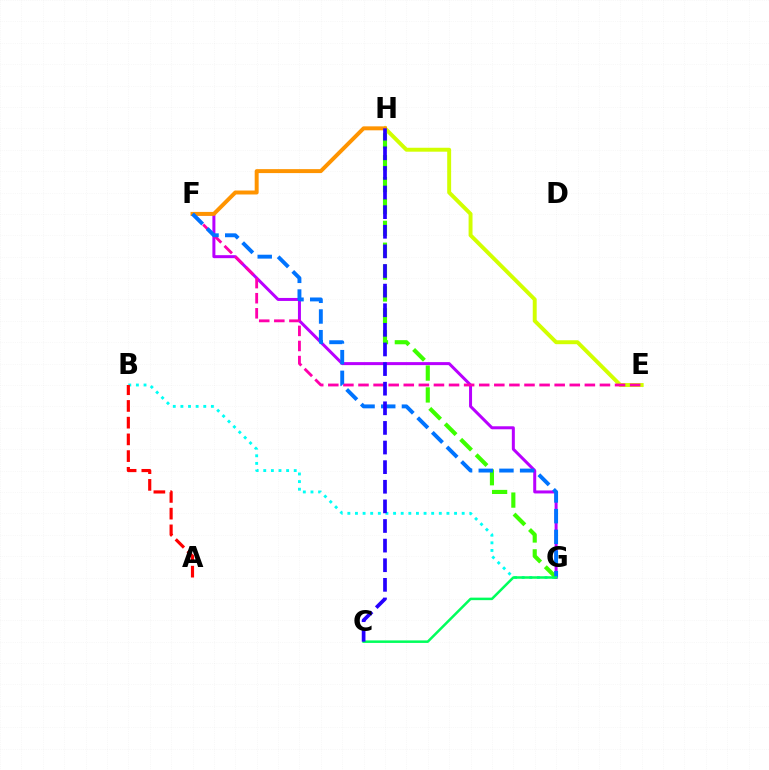{('E', 'H'): [{'color': '#d1ff00', 'line_style': 'solid', 'thickness': 2.83}], ('F', 'G'): [{'color': '#b900ff', 'line_style': 'solid', 'thickness': 2.16}, {'color': '#0074ff', 'line_style': 'dashed', 'thickness': 2.81}], ('B', 'G'): [{'color': '#00fff6', 'line_style': 'dotted', 'thickness': 2.07}], ('E', 'F'): [{'color': '#ff00ac', 'line_style': 'dashed', 'thickness': 2.05}], ('G', 'H'): [{'color': '#3dff00', 'line_style': 'dashed', 'thickness': 2.97}], ('F', 'H'): [{'color': '#ff9400', 'line_style': 'solid', 'thickness': 2.85}], ('C', 'G'): [{'color': '#00ff5c', 'line_style': 'solid', 'thickness': 1.81}], ('C', 'H'): [{'color': '#2500ff', 'line_style': 'dashed', 'thickness': 2.66}], ('A', 'B'): [{'color': '#ff0000', 'line_style': 'dashed', 'thickness': 2.27}]}